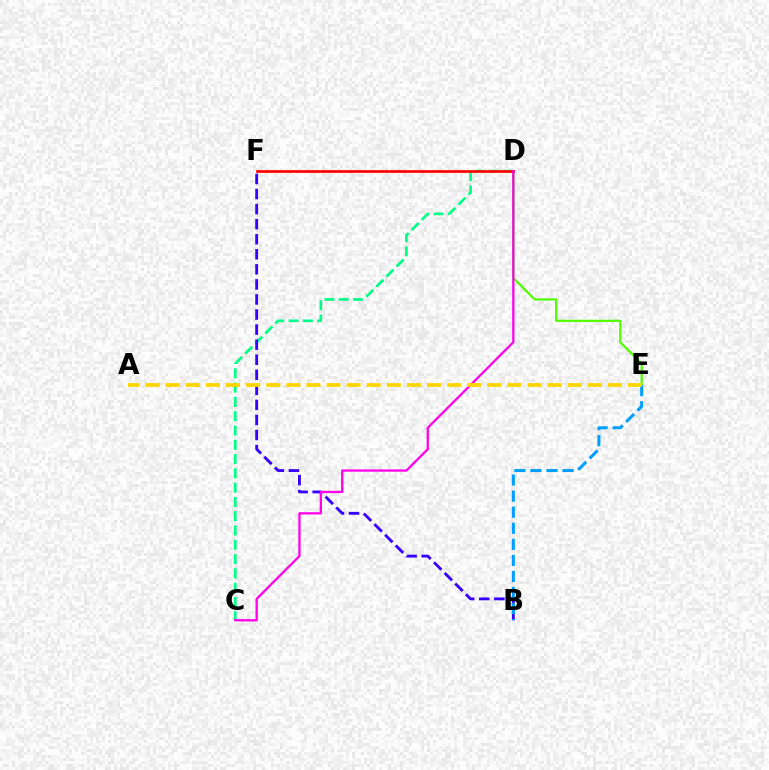{('C', 'D'): [{'color': '#00ff86', 'line_style': 'dashed', 'thickness': 1.94}, {'color': '#ff00ed', 'line_style': 'solid', 'thickness': 1.64}], ('B', 'F'): [{'color': '#3700ff', 'line_style': 'dashed', 'thickness': 2.05}], ('D', 'E'): [{'color': '#4fff00', 'line_style': 'solid', 'thickness': 1.6}], ('D', 'F'): [{'color': '#ff0000', 'line_style': 'solid', 'thickness': 1.95}], ('B', 'E'): [{'color': '#009eff', 'line_style': 'dashed', 'thickness': 2.18}], ('A', 'E'): [{'color': '#ffd500', 'line_style': 'dashed', 'thickness': 2.73}]}